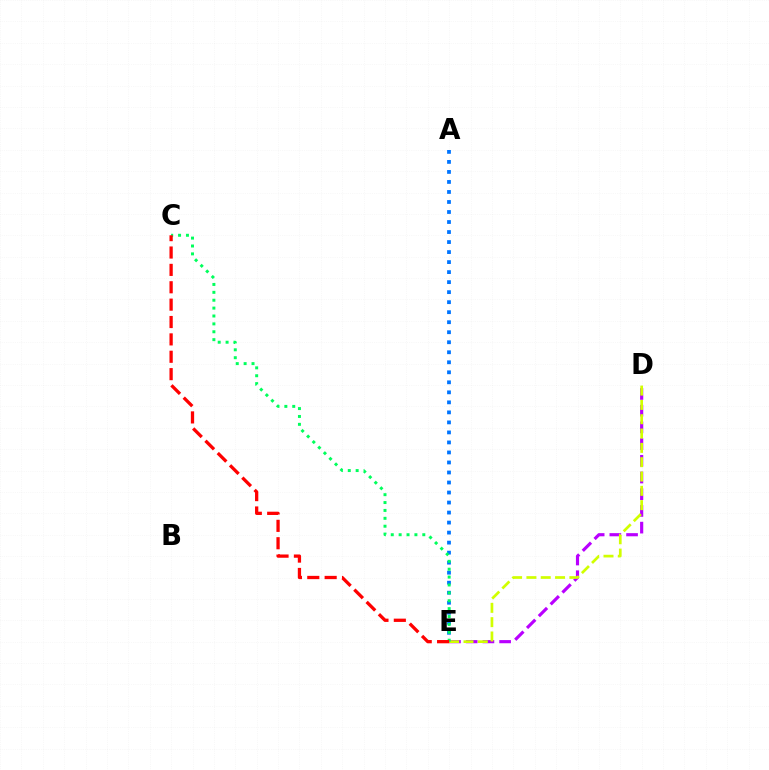{('D', 'E'): [{'color': '#b900ff', 'line_style': 'dashed', 'thickness': 2.27}, {'color': '#d1ff00', 'line_style': 'dashed', 'thickness': 1.95}], ('A', 'E'): [{'color': '#0074ff', 'line_style': 'dotted', 'thickness': 2.72}], ('C', 'E'): [{'color': '#00ff5c', 'line_style': 'dotted', 'thickness': 2.14}, {'color': '#ff0000', 'line_style': 'dashed', 'thickness': 2.36}]}